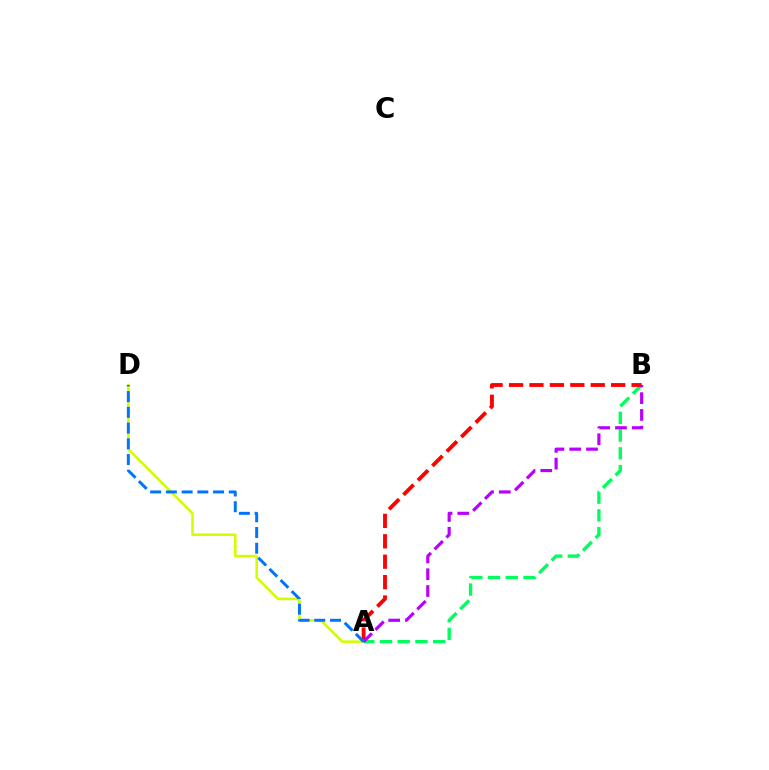{('A', 'D'): [{'color': '#d1ff00', 'line_style': 'solid', 'thickness': 1.86}, {'color': '#0074ff', 'line_style': 'dashed', 'thickness': 2.14}], ('A', 'B'): [{'color': '#00ff5c', 'line_style': 'dashed', 'thickness': 2.41}, {'color': '#ff0000', 'line_style': 'dashed', 'thickness': 2.77}, {'color': '#b900ff', 'line_style': 'dashed', 'thickness': 2.28}]}